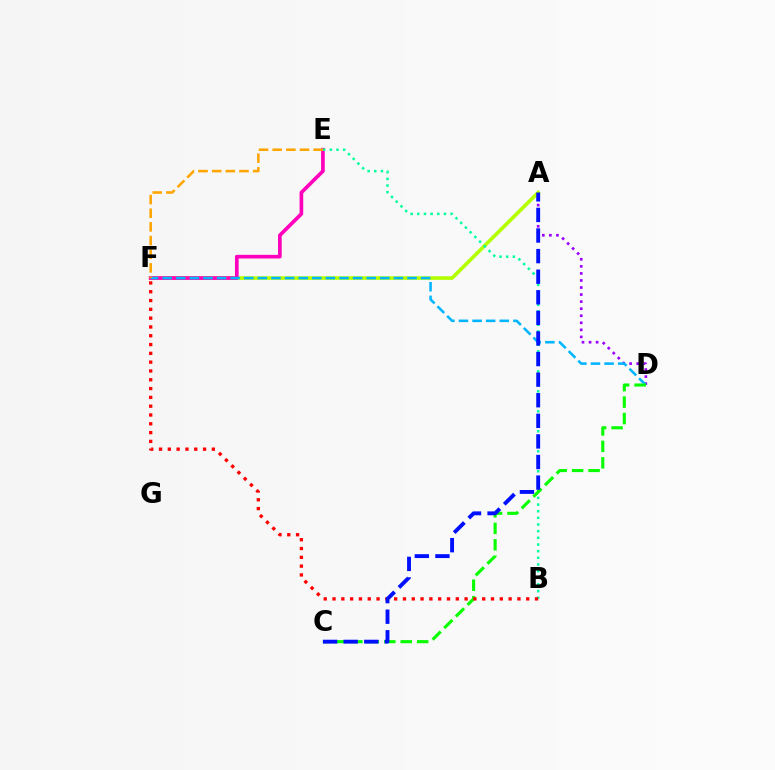{('A', 'F'): [{'color': '#b3ff00', 'line_style': 'solid', 'thickness': 2.61}], ('A', 'D'): [{'color': '#9b00ff', 'line_style': 'dotted', 'thickness': 1.92}], ('E', 'F'): [{'color': '#ff00bd', 'line_style': 'solid', 'thickness': 2.64}, {'color': '#ffa500', 'line_style': 'dashed', 'thickness': 1.85}], ('D', 'F'): [{'color': '#00b5ff', 'line_style': 'dashed', 'thickness': 1.85}], ('B', 'E'): [{'color': '#00ff9d', 'line_style': 'dotted', 'thickness': 1.81}], ('C', 'D'): [{'color': '#08ff00', 'line_style': 'dashed', 'thickness': 2.23}], ('B', 'F'): [{'color': '#ff0000', 'line_style': 'dotted', 'thickness': 2.39}], ('A', 'C'): [{'color': '#0010ff', 'line_style': 'dashed', 'thickness': 2.8}]}